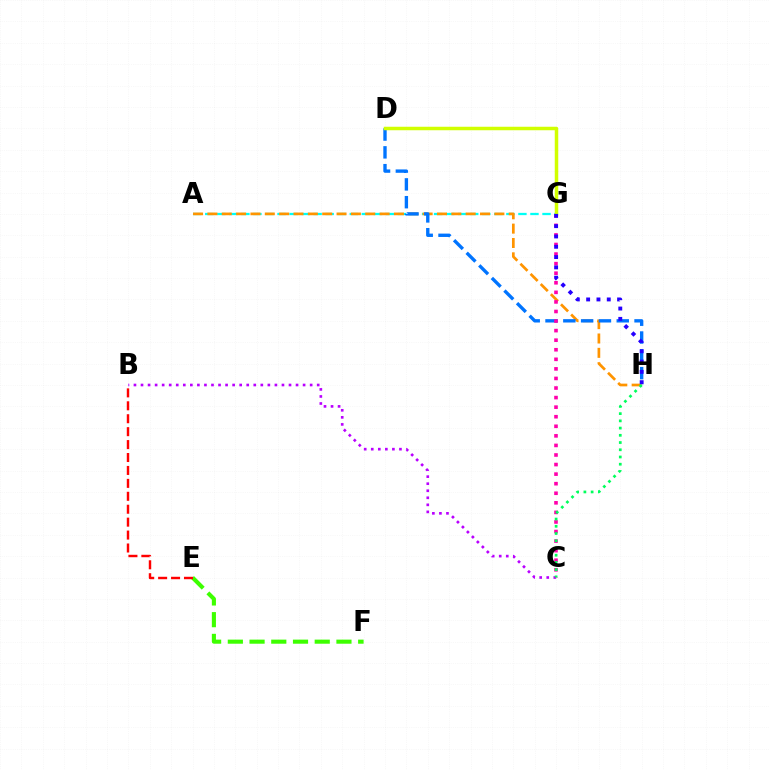{('A', 'G'): [{'color': '#00fff6', 'line_style': 'dashed', 'thickness': 1.64}], ('A', 'H'): [{'color': '#ff9400', 'line_style': 'dashed', 'thickness': 1.95}], ('D', 'H'): [{'color': '#0074ff', 'line_style': 'dashed', 'thickness': 2.42}], ('B', 'C'): [{'color': '#b900ff', 'line_style': 'dotted', 'thickness': 1.91}], ('C', 'G'): [{'color': '#ff00ac', 'line_style': 'dotted', 'thickness': 2.6}], ('D', 'G'): [{'color': '#d1ff00', 'line_style': 'solid', 'thickness': 2.52}], ('E', 'F'): [{'color': '#3dff00', 'line_style': 'dashed', 'thickness': 2.95}], ('G', 'H'): [{'color': '#2500ff', 'line_style': 'dotted', 'thickness': 2.8}], ('B', 'E'): [{'color': '#ff0000', 'line_style': 'dashed', 'thickness': 1.76}], ('C', 'H'): [{'color': '#00ff5c', 'line_style': 'dotted', 'thickness': 1.96}]}